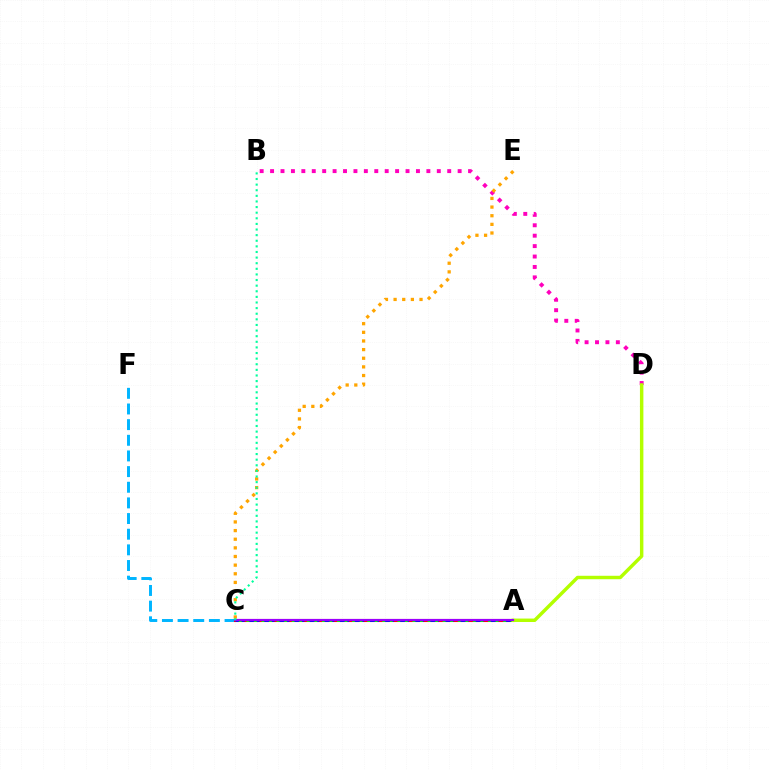{('C', 'F'): [{'color': '#00b5ff', 'line_style': 'dashed', 'thickness': 2.13}], ('B', 'D'): [{'color': '#ff00bd', 'line_style': 'dotted', 'thickness': 2.83}], ('A', 'C'): [{'color': '#ff0000', 'line_style': 'solid', 'thickness': 2.2}, {'color': '#0010ff', 'line_style': 'dashed', 'thickness': 2.03}, {'color': '#08ff00', 'line_style': 'dotted', 'thickness': 2.05}, {'color': '#9b00ff', 'line_style': 'solid', 'thickness': 1.54}], ('A', 'D'): [{'color': '#b3ff00', 'line_style': 'solid', 'thickness': 2.48}], ('C', 'E'): [{'color': '#ffa500', 'line_style': 'dotted', 'thickness': 2.35}], ('B', 'C'): [{'color': '#00ff9d', 'line_style': 'dotted', 'thickness': 1.53}]}